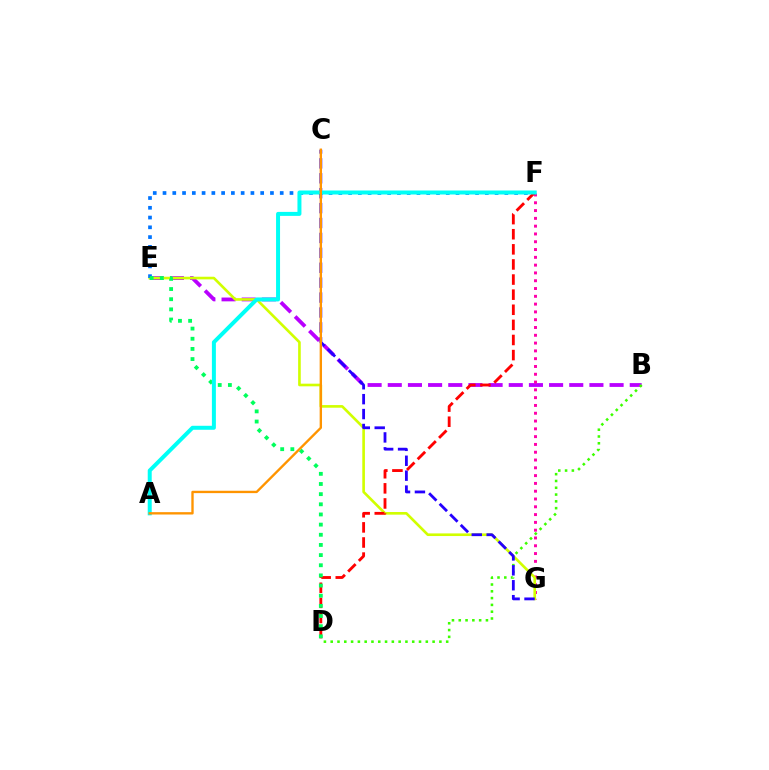{('B', 'E'): [{'color': '#b900ff', 'line_style': 'dashed', 'thickness': 2.74}], ('F', 'G'): [{'color': '#ff00ac', 'line_style': 'dotted', 'thickness': 2.12}], ('E', 'G'): [{'color': '#d1ff00', 'line_style': 'solid', 'thickness': 1.9}], ('B', 'D'): [{'color': '#3dff00', 'line_style': 'dotted', 'thickness': 1.85}], ('E', 'F'): [{'color': '#0074ff', 'line_style': 'dotted', 'thickness': 2.65}], ('C', 'G'): [{'color': '#2500ff', 'line_style': 'dashed', 'thickness': 2.03}], ('D', 'F'): [{'color': '#ff0000', 'line_style': 'dashed', 'thickness': 2.05}], ('D', 'E'): [{'color': '#00ff5c', 'line_style': 'dotted', 'thickness': 2.76}], ('A', 'F'): [{'color': '#00fff6', 'line_style': 'solid', 'thickness': 2.87}], ('A', 'C'): [{'color': '#ff9400', 'line_style': 'solid', 'thickness': 1.7}]}